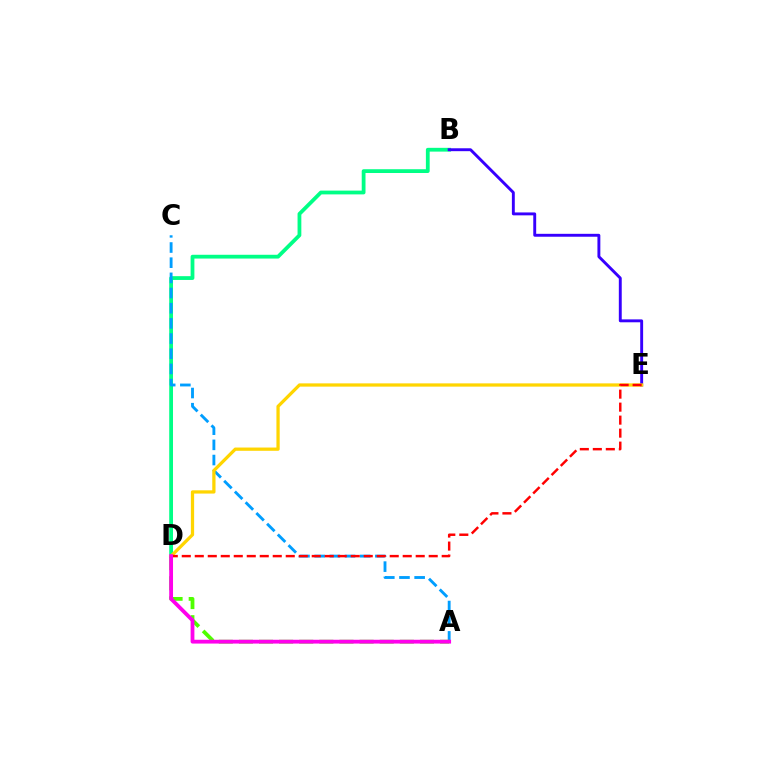{('B', 'D'): [{'color': '#00ff86', 'line_style': 'solid', 'thickness': 2.72}], ('A', 'C'): [{'color': '#009eff', 'line_style': 'dashed', 'thickness': 2.06}], ('A', 'D'): [{'color': '#4fff00', 'line_style': 'dashed', 'thickness': 2.73}, {'color': '#ff00ed', 'line_style': 'solid', 'thickness': 2.74}], ('B', 'E'): [{'color': '#3700ff', 'line_style': 'solid', 'thickness': 2.09}], ('D', 'E'): [{'color': '#ffd500', 'line_style': 'solid', 'thickness': 2.35}, {'color': '#ff0000', 'line_style': 'dashed', 'thickness': 1.77}]}